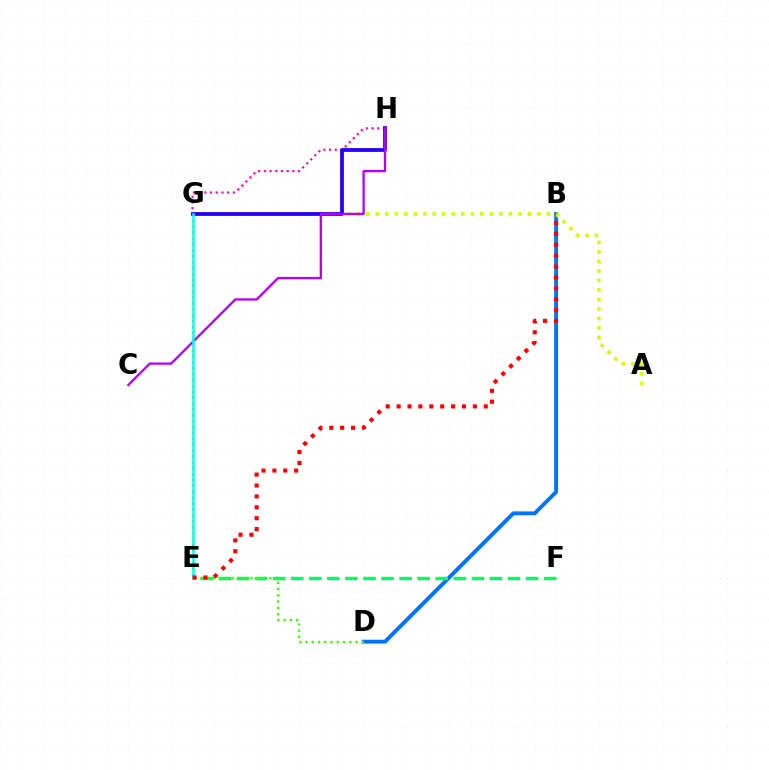{('B', 'D'): [{'color': '#0074ff', 'line_style': 'solid', 'thickness': 2.8}], ('E', 'G'): [{'color': '#ff9400', 'line_style': 'dotted', 'thickness': 1.6}, {'color': '#00fff6', 'line_style': 'solid', 'thickness': 1.82}], ('E', 'F'): [{'color': '#00ff5c', 'line_style': 'dashed', 'thickness': 2.46}], ('A', 'G'): [{'color': '#d1ff00', 'line_style': 'dotted', 'thickness': 2.58}], ('G', 'H'): [{'color': '#ff00ac', 'line_style': 'dotted', 'thickness': 1.55}, {'color': '#2500ff', 'line_style': 'solid', 'thickness': 2.73}], ('D', 'E'): [{'color': '#3dff00', 'line_style': 'dotted', 'thickness': 1.7}], ('C', 'H'): [{'color': '#b900ff', 'line_style': 'solid', 'thickness': 1.67}], ('B', 'E'): [{'color': '#ff0000', 'line_style': 'dotted', 'thickness': 2.96}]}